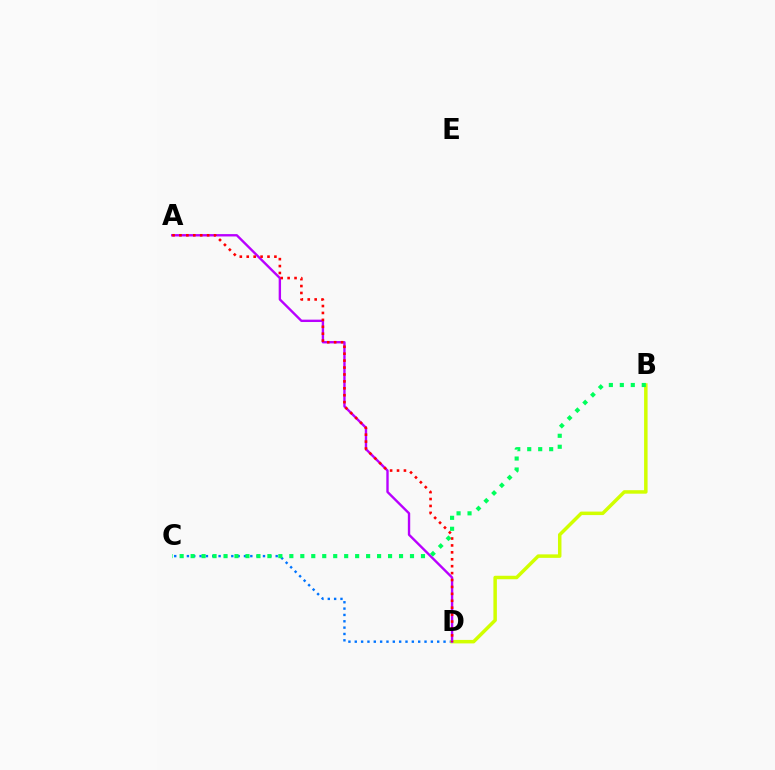{('C', 'D'): [{'color': '#0074ff', 'line_style': 'dotted', 'thickness': 1.72}], ('B', 'D'): [{'color': '#d1ff00', 'line_style': 'solid', 'thickness': 2.51}], ('A', 'D'): [{'color': '#b900ff', 'line_style': 'solid', 'thickness': 1.71}, {'color': '#ff0000', 'line_style': 'dotted', 'thickness': 1.88}], ('B', 'C'): [{'color': '#00ff5c', 'line_style': 'dotted', 'thickness': 2.98}]}